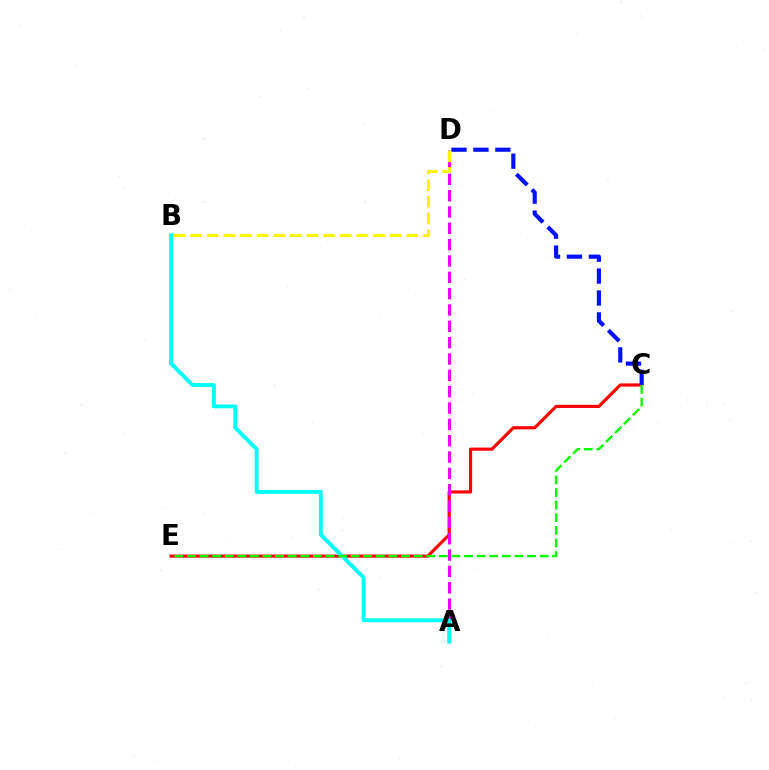{('C', 'E'): [{'color': '#ff0000', 'line_style': 'solid', 'thickness': 2.27}, {'color': '#08ff00', 'line_style': 'dashed', 'thickness': 1.71}], ('A', 'D'): [{'color': '#ee00ff', 'line_style': 'dashed', 'thickness': 2.22}], ('A', 'B'): [{'color': '#00fff6', 'line_style': 'solid', 'thickness': 2.78}], ('C', 'D'): [{'color': '#0010ff', 'line_style': 'dashed', 'thickness': 2.98}], ('B', 'D'): [{'color': '#fcf500', 'line_style': 'dashed', 'thickness': 2.26}]}